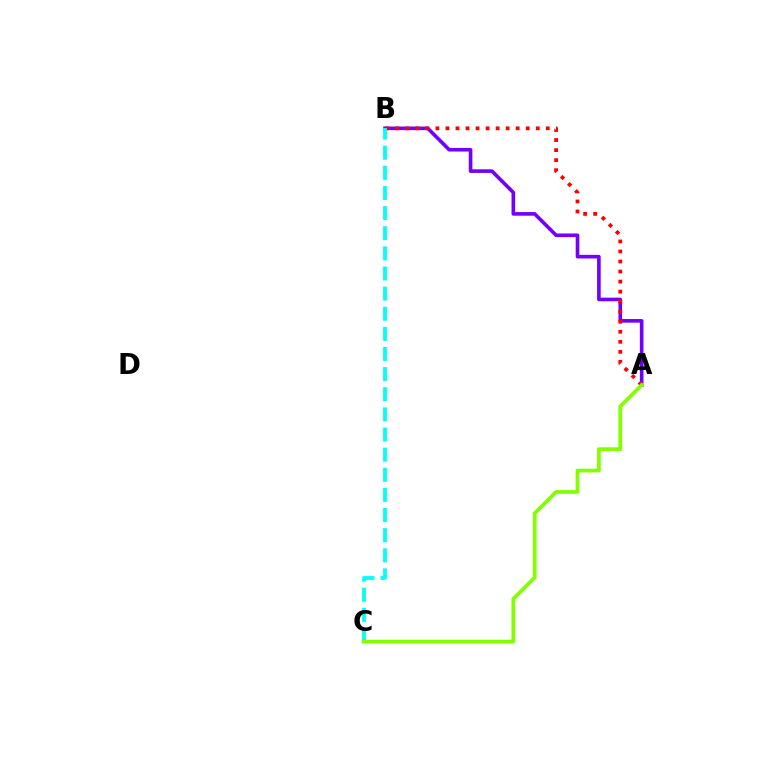{('A', 'B'): [{'color': '#7200ff', 'line_style': 'solid', 'thickness': 2.61}, {'color': '#ff0000', 'line_style': 'dotted', 'thickness': 2.73}], ('B', 'C'): [{'color': '#00fff6', 'line_style': 'dashed', 'thickness': 2.73}], ('A', 'C'): [{'color': '#84ff00', 'line_style': 'solid', 'thickness': 2.72}]}